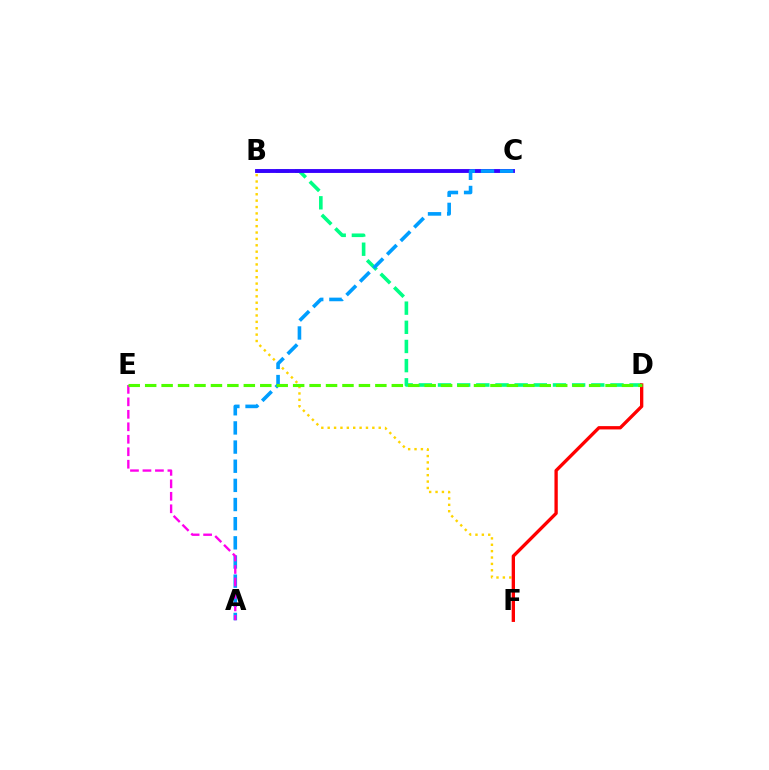{('B', 'F'): [{'color': '#ffd500', 'line_style': 'dotted', 'thickness': 1.73}], ('B', 'D'): [{'color': '#00ff86', 'line_style': 'dashed', 'thickness': 2.6}], ('D', 'F'): [{'color': '#ff0000', 'line_style': 'solid', 'thickness': 2.39}], ('B', 'C'): [{'color': '#3700ff', 'line_style': 'solid', 'thickness': 2.78}], ('A', 'C'): [{'color': '#009eff', 'line_style': 'dashed', 'thickness': 2.6}], ('A', 'E'): [{'color': '#ff00ed', 'line_style': 'dashed', 'thickness': 1.69}], ('D', 'E'): [{'color': '#4fff00', 'line_style': 'dashed', 'thickness': 2.23}]}